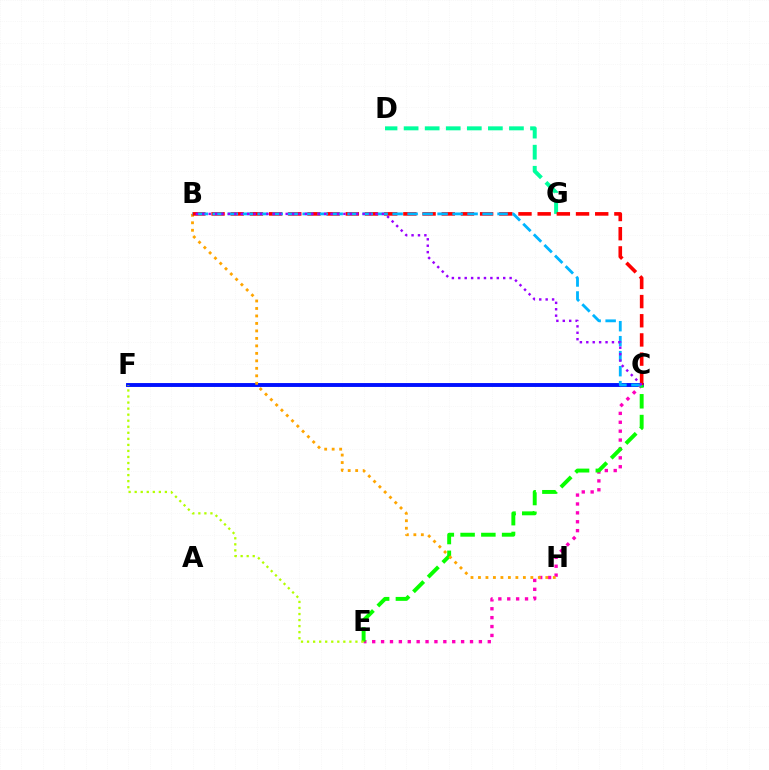{('C', 'F'): [{'color': '#0010ff', 'line_style': 'solid', 'thickness': 2.79}], ('C', 'E'): [{'color': '#ff00bd', 'line_style': 'dotted', 'thickness': 2.42}, {'color': '#08ff00', 'line_style': 'dashed', 'thickness': 2.82}], ('E', 'F'): [{'color': '#b3ff00', 'line_style': 'dotted', 'thickness': 1.64}], ('B', 'H'): [{'color': '#ffa500', 'line_style': 'dotted', 'thickness': 2.03}], ('D', 'G'): [{'color': '#00ff9d', 'line_style': 'dashed', 'thickness': 2.86}], ('B', 'C'): [{'color': '#ff0000', 'line_style': 'dashed', 'thickness': 2.61}, {'color': '#00b5ff', 'line_style': 'dashed', 'thickness': 2.04}, {'color': '#9b00ff', 'line_style': 'dotted', 'thickness': 1.74}]}